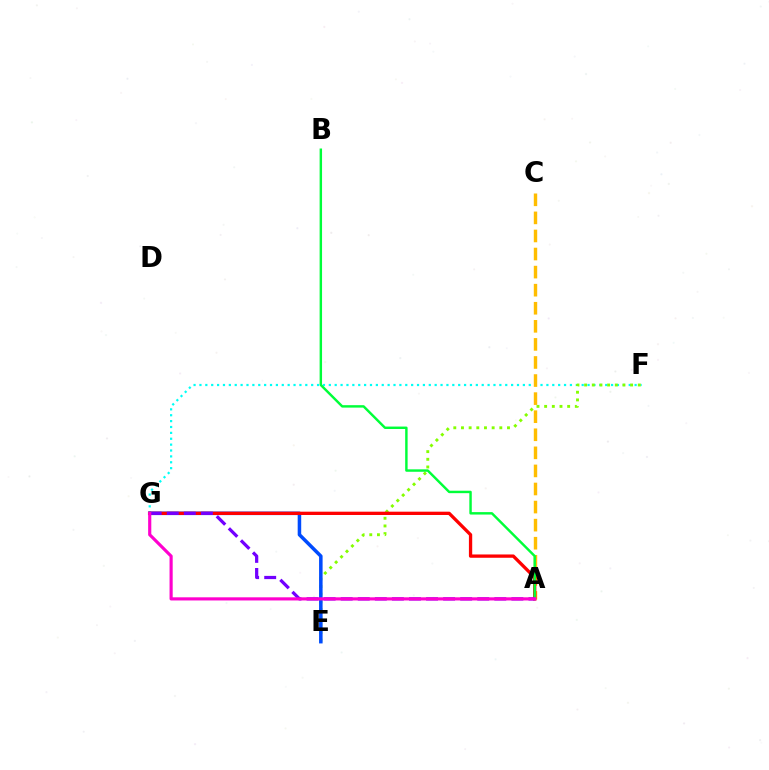{('F', 'G'): [{'color': '#00fff6', 'line_style': 'dotted', 'thickness': 1.6}], ('A', 'C'): [{'color': '#ffbd00', 'line_style': 'dashed', 'thickness': 2.46}], ('E', 'F'): [{'color': '#84ff00', 'line_style': 'dotted', 'thickness': 2.08}], ('E', 'G'): [{'color': '#004bff', 'line_style': 'solid', 'thickness': 2.54}], ('A', 'G'): [{'color': '#ff0000', 'line_style': 'solid', 'thickness': 2.38}, {'color': '#7200ff', 'line_style': 'dashed', 'thickness': 2.32}, {'color': '#ff00cf', 'line_style': 'solid', 'thickness': 2.27}], ('A', 'B'): [{'color': '#00ff39', 'line_style': 'solid', 'thickness': 1.76}]}